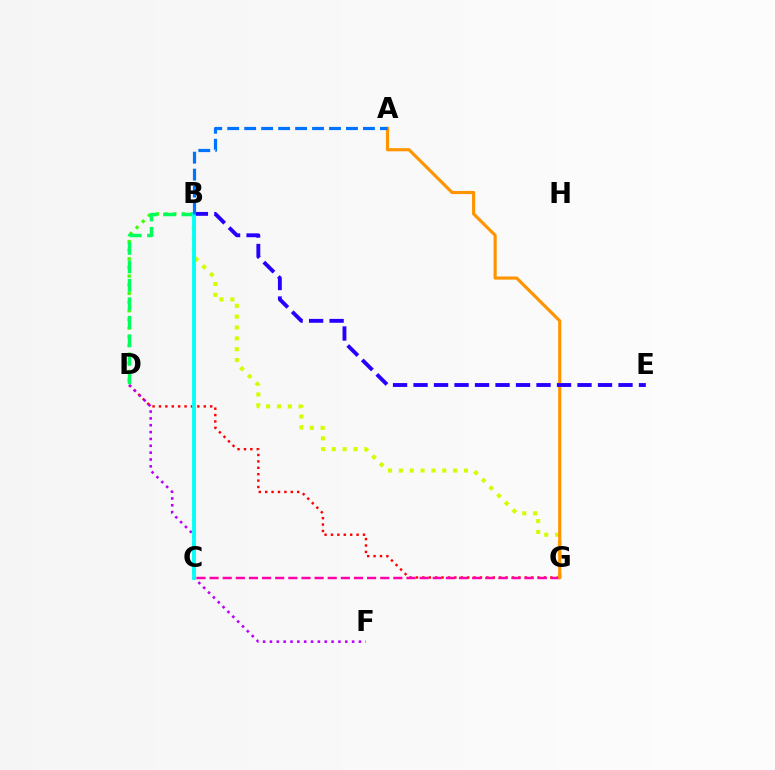{('D', 'G'): [{'color': '#ff0000', 'line_style': 'dotted', 'thickness': 1.74}], ('B', 'G'): [{'color': '#d1ff00', 'line_style': 'dotted', 'thickness': 2.95}], ('C', 'G'): [{'color': '#ff00ac', 'line_style': 'dashed', 'thickness': 1.78}], ('D', 'F'): [{'color': '#b900ff', 'line_style': 'dotted', 'thickness': 1.86}], ('B', 'D'): [{'color': '#3dff00', 'line_style': 'dotted', 'thickness': 2.35}, {'color': '#00ff5c', 'line_style': 'dashed', 'thickness': 2.51}], ('A', 'G'): [{'color': '#ff9400', 'line_style': 'solid', 'thickness': 2.26}], ('B', 'E'): [{'color': '#2500ff', 'line_style': 'dashed', 'thickness': 2.78}], ('B', 'C'): [{'color': '#00fff6', 'line_style': 'solid', 'thickness': 2.73}], ('A', 'B'): [{'color': '#0074ff', 'line_style': 'dashed', 'thickness': 2.31}]}